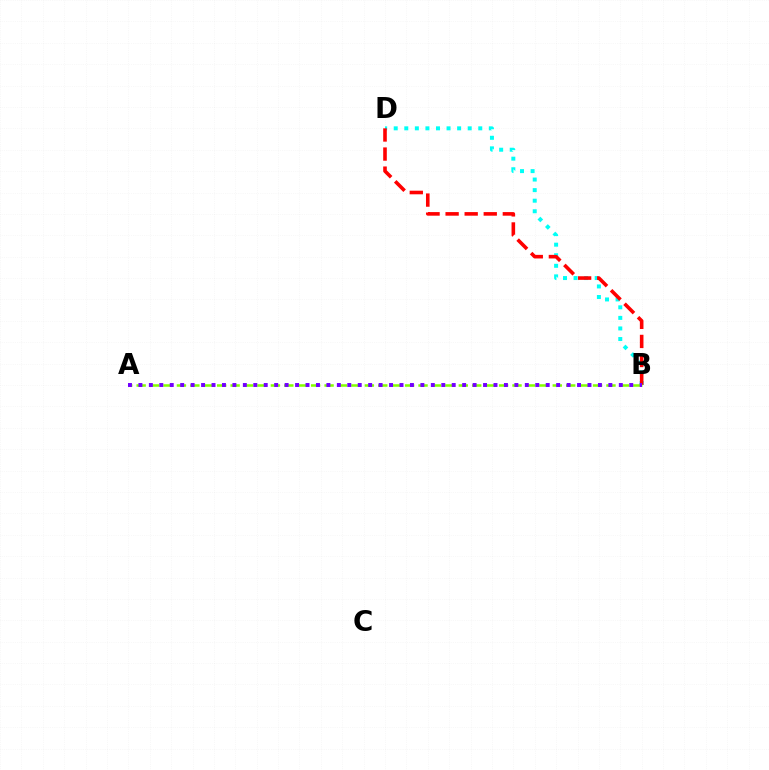{('B', 'D'): [{'color': '#00fff6', 'line_style': 'dotted', 'thickness': 2.87}, {'color': '#ff0000', 'line_style': 'dashed', 'thickness': 2.59}], ('A', 'B'): [{'color': '#84ff00', 'line_style': 'dashed', 'thickness': 1.82}, {'color': '#7200ff', 'line_style': 'dotted', 'thickness': 2.84}]}